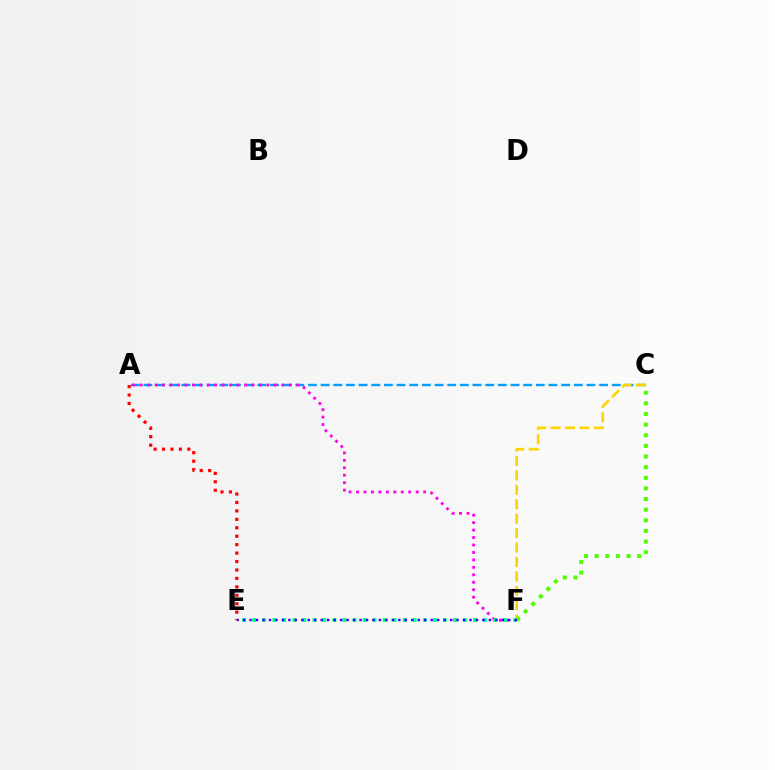{('A', 'C'): [{'color': '#009eff', 'line_style': 'dashed', 'thickness': 1.72}], ('A', 'E'): [{'color': '#ff0000', 'line_style': 'dotted', 'thickness': 2.29}], ('A', 'F'): [{'color': '#ff00ed', 'line_style': 'dotted', 'thickness': 2.03}], ('E', 'F'): [{'color': '#00ff86', 'line_style': 'dotted', 'thickness': 2.73}, {'color': '#3700ff', 'line_style': 'dotted', 'thickness': 1.76}], ('C', 'F'): [{'color': '#ffd500', 'line_style': 'dashed', 'thickness': 1.96}, {'color': '#4fff00', 'line_style': 'dotted', 'thickness': 2.89}]}